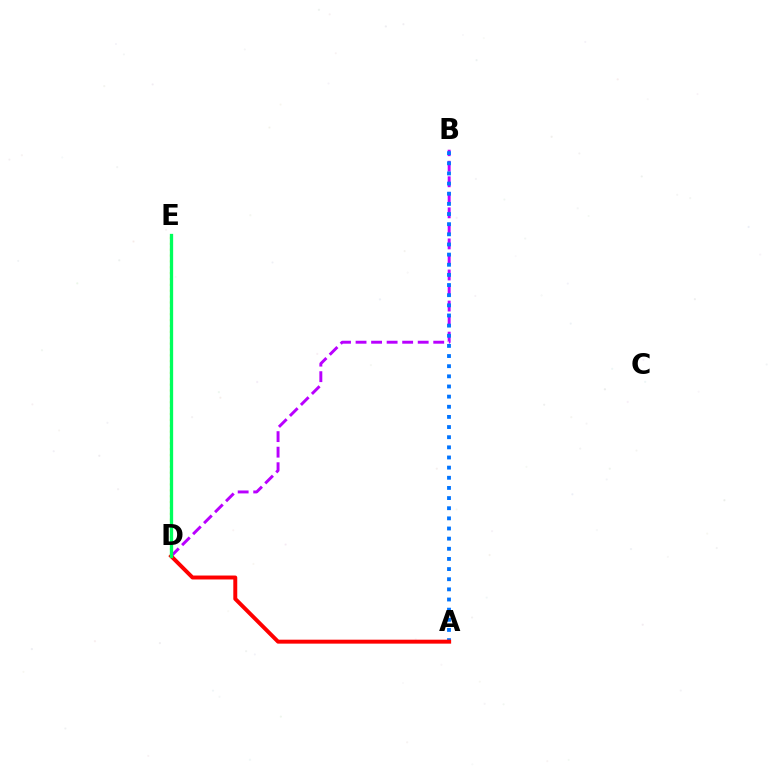{('B', 'D'): [{'color': '#b900ff', 'line_style': 'dashed', 'thickness': 2.11}], ('D', 'E'): [{'color': '#d1ff00', 'line_style': 'dotted', 'thickness': 1.59}, {'color': '#00ff5c', 'line_style': 'solid', 'thickness': 2.37}], ('A', 'B'): [{'color': '#0074ff', 'line_style': 'dotted', 'thickness': 2.76}], ('A', 'D'): [{'color': '#ff0000', 'line_style': 'solid', 'thickness': 2.84}]}